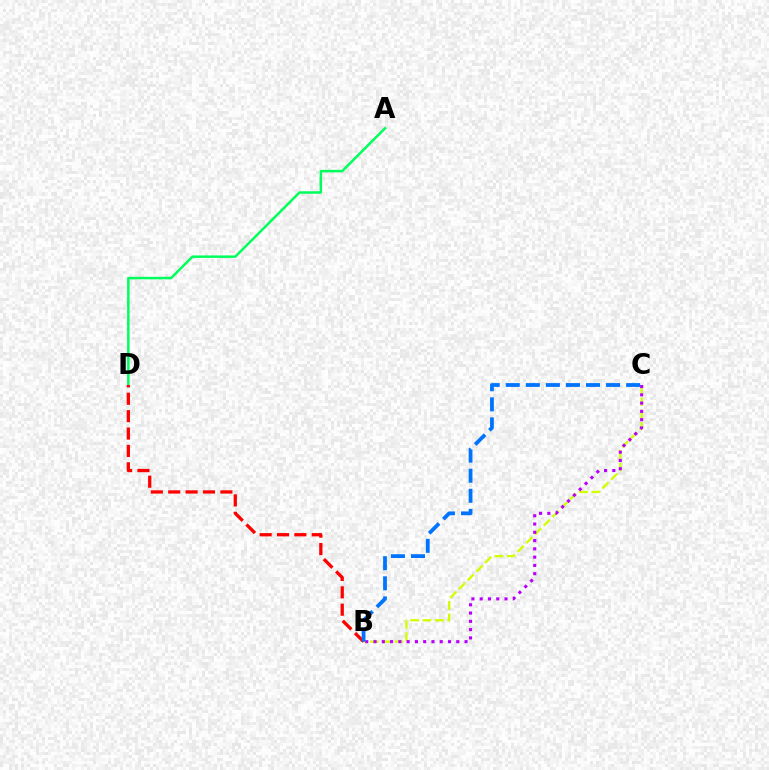{('A', 'D'): [{'color': '#00ff5c', 'line_style': 'solid', 'thickness': 1.8}], ('B', 'C'): [{'color': '#d1ff00', 'line_style': 'dashed', 'thickness': 1.68}, {'color': '#b900ff', 'line_style': 'dotted', 'thickness': 2.25}, {'color': '#0074ff', 'line_style': 'dashed', 'thickness': 2.73}], ('B', 'D'): [{'color': '#ff0000', 'line_style': 'dashed', 'thickness': 2.36}]}